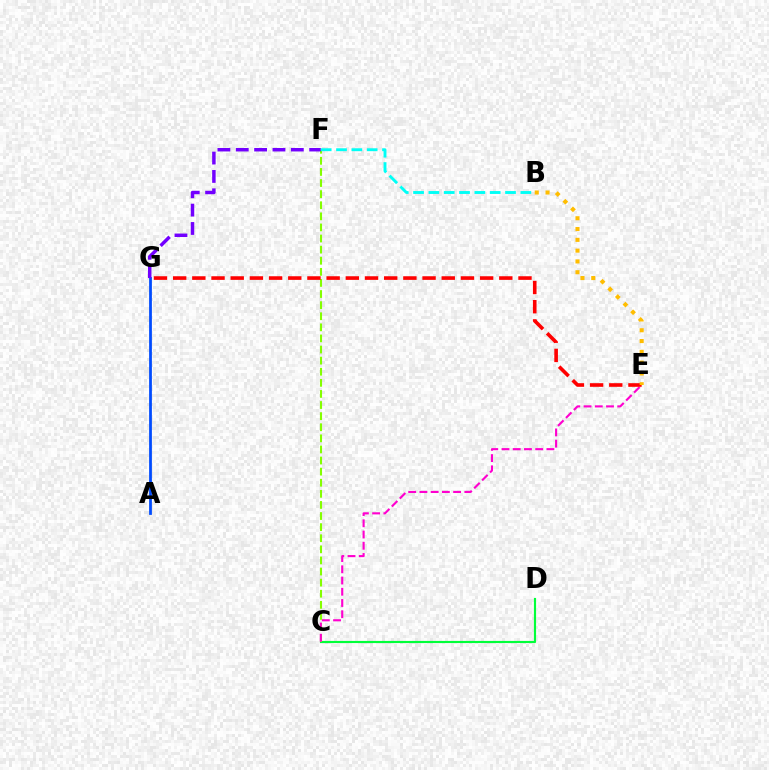{('A', 'G'): [{'color': '#004bff', 'line_style': 'solid', 'thickness': 1.99}], ('C', 'D'): [{'color': '#00ff39', 'line_style': 'solid', 'thickness': 1.56}], ('C', 'F'): [{'color': '#84ff00', 'line_style': 'dashed', 'thickness': 1.51}], ('F', 'G'): [{'color': '#7200ff', 'line_style': 'dashed', 'thickness': 2.49}], ('B', 'F'): [{'color': '#00fff6', 'line_style': 'dashed', 'thickness': 2.08}], ('C', 'E'): [{'color': '#ff00cf', 'line_style': 'dashed', 'thickness': 1.53}], ('E', 'G'): [{'color': '#ff0000', 'line_style': 'dashed', 'thickness': 2.61}], ('B', 'E'): [{'color': '#ffbd00', 'line_style': 'dotted', 'thickness': 2.93}]}